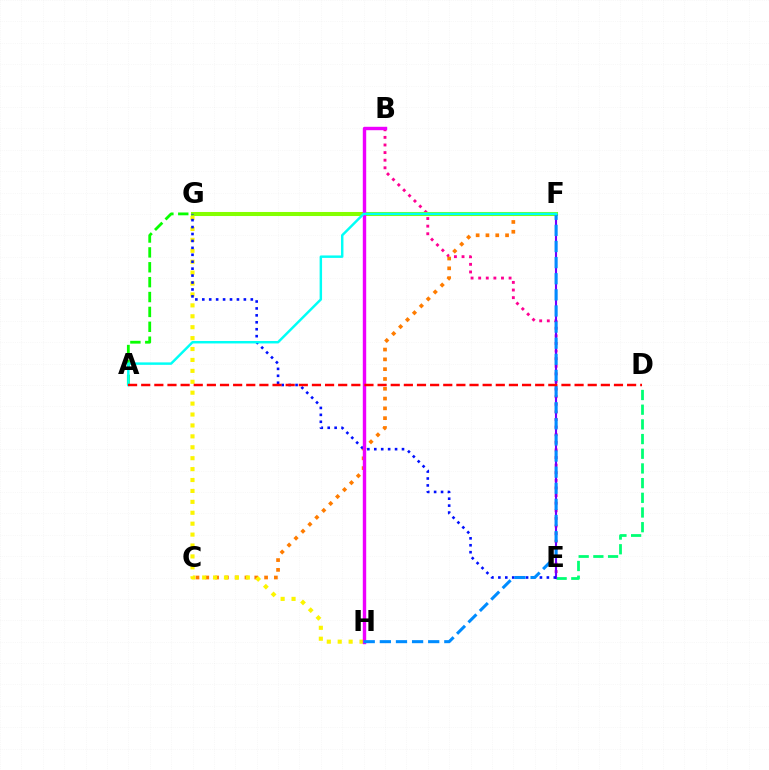{('B', 'E'): [{'color': '#ff0094', 'line_style': 'dotted', 'thickness': 2.07}], ('D', 'E'): [{'color': '#00ff74', 'line_style': 'dashed', 'thickness': 2.0}], ('C', 'F'): [{'color': '#ff7c00', 'line_style': 'dotted', 'thickness': 2.66}], ('E', 'F'): [{'color': '#7200ff', 'line_style': 'solid', 'thickness': 1.53}], ('G', 'H'): [{'color': '#fcf500', 'line_style': 'dotted', 'thickness': 2.97}], ('A', 'G'): [{'color': '#08ff00', 'line_style': 'dashed', 'thickness': 2.02}], ('F', 'G'): [{'color': '#84ff00', 'line_style': 'solid', 'thickness': 2.92}], ('E', 'G'): [{'color': '#0010ff', 'line_style': 'dotted', 'thickness': 1.88}], ('B', 'H'): [{'color': '#ee00ff', 'line_style': 'solid', 'thickness': 2.45}], ('F', 'H'): [{'color': '#008cff', 'line_style': 'dashed', 'thickness': 2.19}], ('A', 'F'): [{'color': '#00fff6', 'line_style': 'solid', 'thickness': 1.77}], ('A', 'D'): [{'color': '#ff0000', 'line_style': 'dashed', 'thickness': 1.78}]}